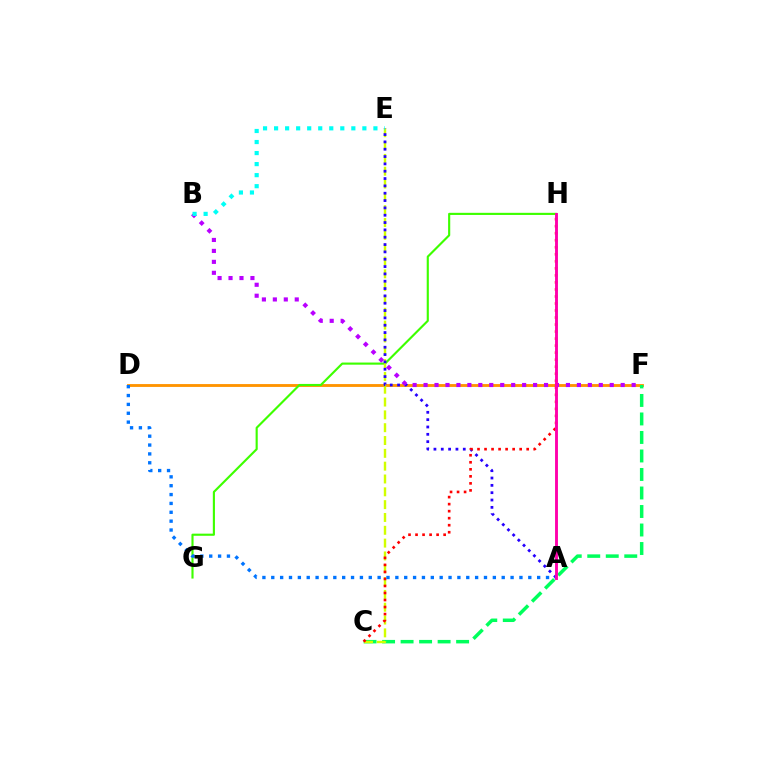{('D', 'F'): [{'color': '#ff9400', 'line_style': 'solid', 'thickness': 2.05}], ('C', 'F'): [{'color': '#00ff5c', 'line_style': 'dashed', 'thickness': 2.51}], ('G', 'H'): [{'color': '#3dff00', 'line_style': 'solid', 'thickness': 1.54}], ('C', 'E'): [{'color': '#d1ff00', 'line_style': 'dashed', 'thickness': 1.74}], ('A', 'E'): [{'color': '#2500ff', 'line_style': 'dotted', 'thickness': 1.99}], ('C', 'H'): [{'color': '#ff0000', 'line_style': 'dotted', 'thickness': 1.91}], ('B', 'F'): [{'color': '#b900ff', 'line_style': 'dotted', 'thickness': 2.98}], ('A', 'D'): [{'color': '#0074ff', 'line_style': 'dotted', 'thickness': 2.41}], ('A', 'H'): [{'color': '#ff00ac', 'line_style': 'solid', 'thickness': 2.08}], ('B', 'E'): [{'color': '#00fff6', 'line_style': 'dotted', 'thickness': 3.0}]}